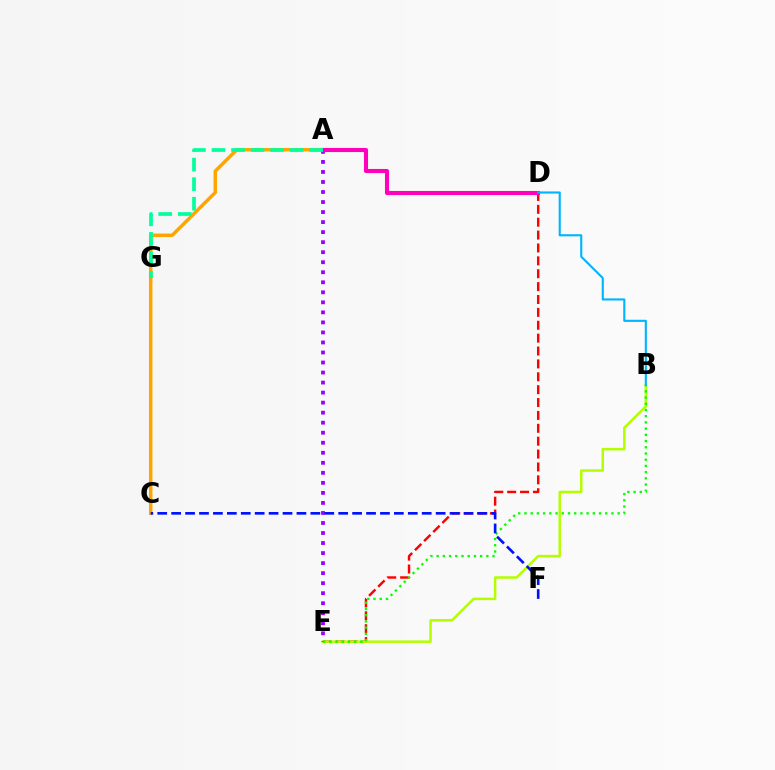{('D', 'E'): [{'color': '#ff0000', 'line_style': 'dashed', 'thickness': 1.75}], ('A', 'C'): [{'color': '#ffa500', 'line_style': 'solid', 'thickness': 2.51}], ('B', 'E'): [{'color': '#b3ff00', 'line_style': 'solid', 'thickness': 1.81}, {'color': '#08ff00', 'line_style': 'dotted', 'thickness': 1.69}], ('A', 'E'): [{'color': '#9b00ff', 'line_style': 'dotted', 'thickness': 2.73}], ('A', 'D'): [{'color': '#ff00bd', 'line_style': 'solid', 'thickness': 2.94}], ('A', 'G'): [{'color': '#00ff9d', 'line_style': 'dashed', 'thickness': 2.65}], ('C', 'F'): [{'color': '#0010ff', 'line_style': 'dashed', 'thickness': 1.89}], ('B', 'D'): [{'color': '#00b5ff', 'line_style': 'solid', 'thickness': 1.53}]}